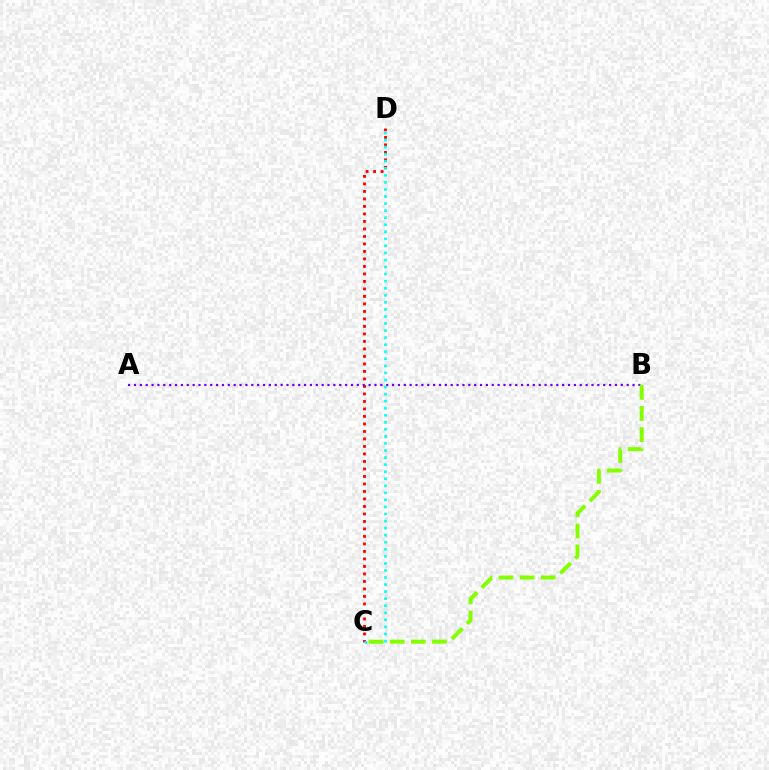{('C', 'D'): [{'color': '#ff0000', 'line_style': 'dotted', 'thickness': 2.04}, {'color': '#00fff6', 'line_style': 'dotted', 'thickness': 1.92}], ('A', 'B'): [{'color': '#7200ff', 'line_style': 'dotted', 'thickness': 1.59}], ('B', 'C'): [{'color': '#84ff00', 'line_style': 'dashed', 'thickness': 2.87}]}